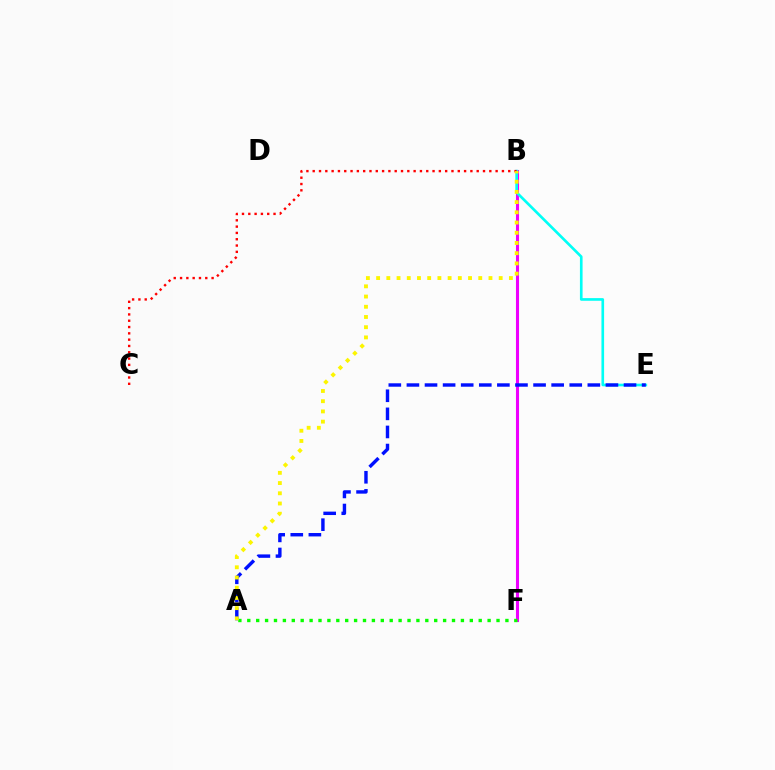{('B', 'F'): [{'color': '#ee00ff', 'line_style': 'solid', 'thickness': 2.22}], ('B', 'E'): [{'color': '#00fff6', 'line_style': 'solid', 'thickness': 1.91}], ('A', 'E'): [{'color': '#0010ff', 'line_style': 'dashed', 'thickness': 2.46}], ('A', 'F'): [{'color': '#08ff00', 'line_style': 'dotted', 'thickness': 2.42}], ('B', 'C'): [{'color': '#ff0000', 'line_style': 'dotted', 'thickness': 1.71}], ('A', 'B'): [{'color': '#fcf500', 'line_style': 'dotted', 'thickness': 2.78}]}